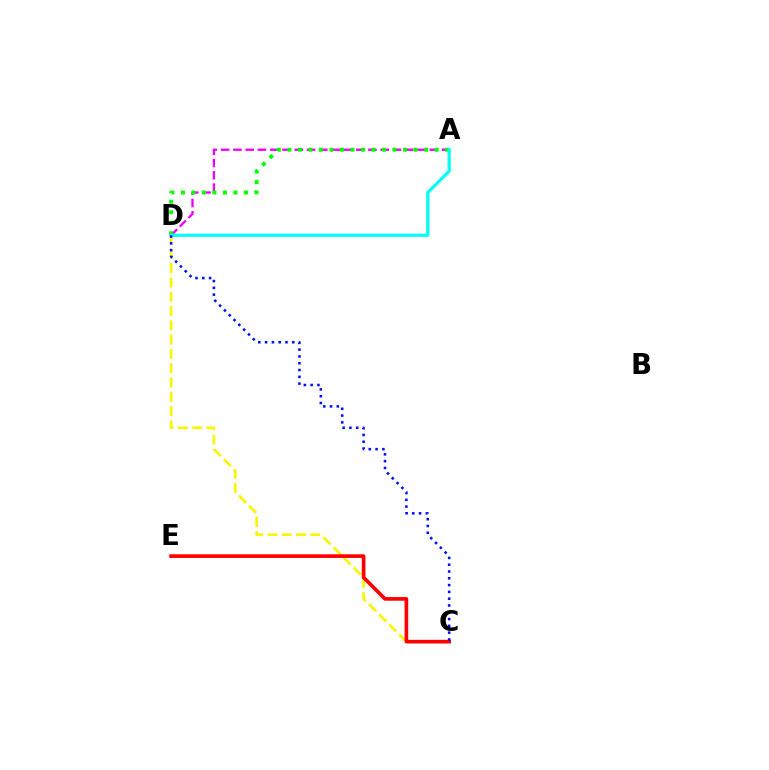{('C', 'D'): [{'color': '#fcf500', 'line_style': 'dashed', 'thickness': 1.94}, {'color': '#0010ff', 'line_style': 'dotted', 'thickness': 1.85}], ('A', 'D'): [{'color': '#ee00ff', 'line_style': 'dashed', 'thickness': 1.67}, {'color': '#08ff00', 'line_style': 'dotted', 'thickness': 2.86}, {'color': '#00fff6', 'line_style': 'solid', 'thickness': 2.3}], ('C', 'E'): [{'color': '#ff0000', 'line_style': 'solid', 'thickness': 2.62}]}